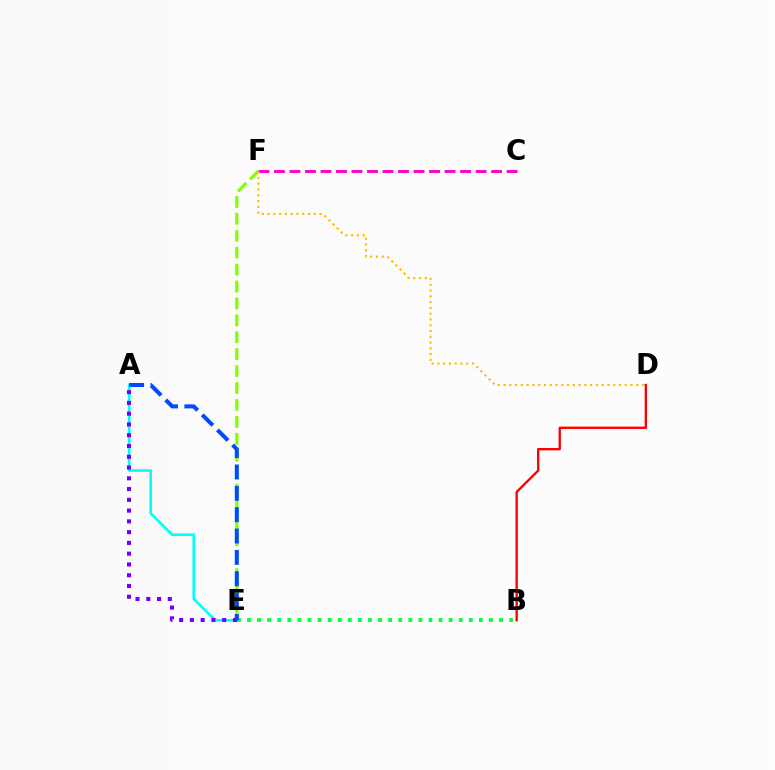{('E', 'F'): [{'color': '#84ff00', 'line_style': 'dashed', 'thickness': 2.3}], ('B', 'D'): [{'color': '#ff0000', 'line_style': 'solid', 'thickness': 1.7}], ('C', 'F'): [{'color': '#ff00cf', 'line_style': 'dashed', 'thickness': 2.11}], ('D', 'F'): [{'color': '#ffbd00', 'line_style': 'dotted', 'thickness': 1.57}], ('A', 'E'): [{'color': '#00fff6', 'line_style': 'solid', 'thickness': 1.89}, {'color': '#7200ff', 'line_style': 'dotted', 'thickness': 2.93}, {'color': '#004bff', 'line_style': 'dashed', 'thickness': 2.9}], ('B', 'E'): [{'color': '#00ff39', 'line_style': 'dotted', 'thickness': 2.74}]}